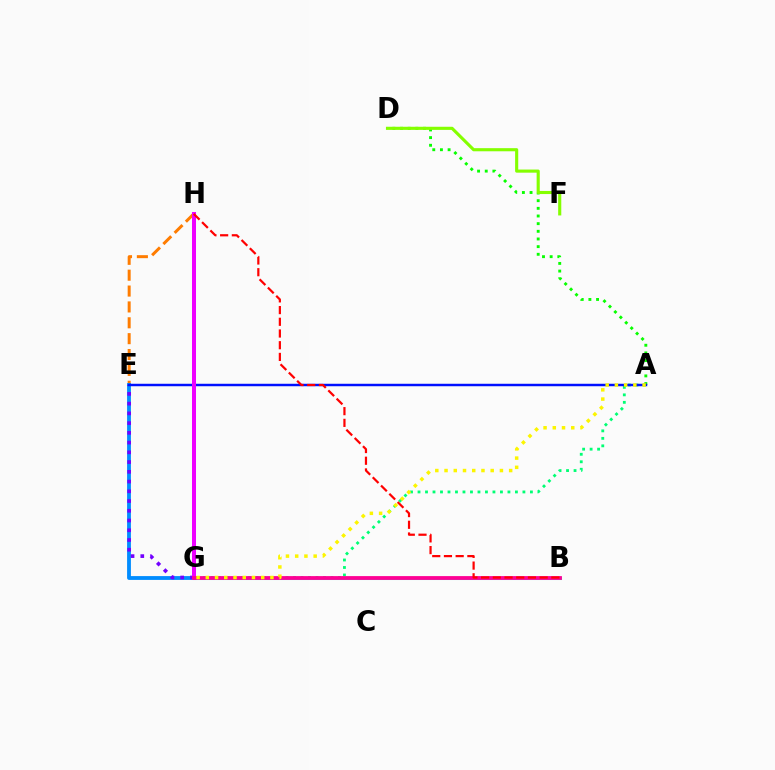{('E', 'H'): [{'color': '#ff7c00', 'line_style': 'dashed', 'thickness': 2.16}], ('B', 'G'): [{'color': '#00fff6', 'line_style': 'solid', 'thickness': 2.19}, {'color': '#ff0094', 'line_style': 'solid', 'thickness': 2.73}], ('E', 'G'): [{'color': '#008cff', 'line_style': 'solid', 'thickness': 2.75}, {'color': '#7200ff', 'line_style': 'dotted', 'thickness': 2.65}], ('A', 'G'): [{'color': '#00ff74', 'line_style': 'dotted', 'thickness': 2.04}, {'color': '#fcf500', 'line_style': 'dotted', 'thickness': 2.51}], ('A', 'D'): [{'color': '#08ff00', 'line_style': 'dotted', 'thickness': 2.08}], ('A', 'E'): [{'color': '#0010ff', 'line_style': 'solid', 'thickness': 1.77}], ('D', 'F'): [{'color': '#84ff00', 'line_style': 'solid', 'thickness': 2.24}], ('G', 'H'): [{'color': '#ee00ff', 'line_style': 'solid', 'thickness': 2.89}], ('B', 'H'): [{'color': '#ff0000', 'line_style': 'dashed', 'thickness': 1.59}]}